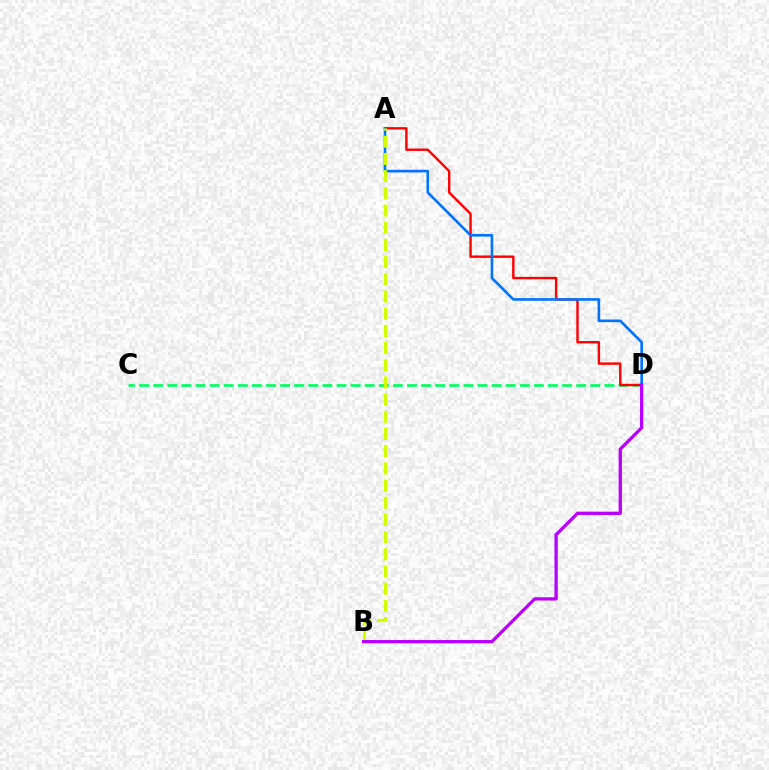{('C', 'D'): [{'color': '#00ff5c', 'line_style': 'dashed', 'thickness': 1.92}], ('A', 'D'): [{'color': '#ff0000', 'line_style': 'solid', 'thickness': 1.73}, {'color': '#0074ff', 'line_style': 'solid', 'thickness': 1.9}], ('A', 'B'): [{'color': '#d1ff00', 'line_style': 'dashed', 'thickness': 2.34}], ('B', 'D'): [{'color': '#b900ff', 'line_style': 'solid', 'thickness': 2.37}]}